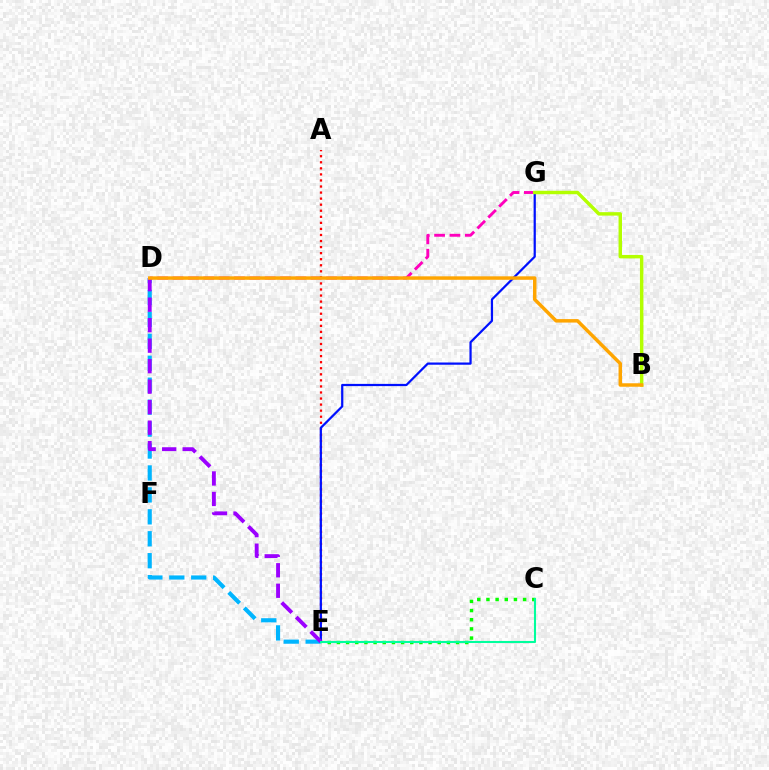{('D', 'E'): [{'color': '#00b5ff', 'line_style': 'dashed', 'thickness': 2.98}, {'color': '#9b00ff', 'line_style': 'dashed', 'thickness': 2.78}], ('C', 'E'): [{'color': '#08ff00', 'line_style': 'dotted', 'thickness': 2.49}, {'color': '#00ff9d', 'line_style': 'solid', 'thickness': 1.5}], ('D', 'G'): [{'color': '#ff00bd', 'line_style': 'dashed', 'thickness': 2.09}], ('A', 'E'): [{'color': '#ff0000', 'line_style': 'dotted', 'thickness': 1.65}], ('E', 'G'): [{'color': '#0010ff', 'line_style': 'solid', 'thickness': 1.6}], ('B', 'G'): [{'color': '#b3ff00', 'line_style': 'solid', 'thickness': 2.48}], ('B', 'D'): [{'color': '#ffa500', 'line_style': 'solid', 'thickness': 2.5}]}